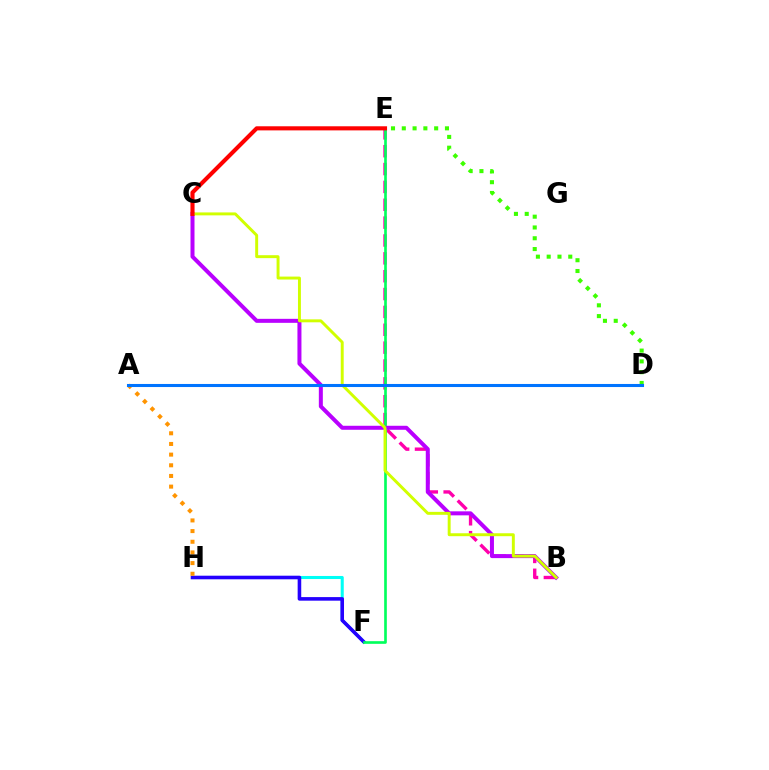{('F', 'H'): [{'color': '#00fff6', 'line_style': 'solid', 'thickness': 2.2}, {'color': '#2500ff', 'line_style': 'solid', 'thickness': 2.58}], ('B', 'E'): [{'color': '#ff00ac', 'line_style': 'dashed', 'thickness': 2.43}], ('D', 'E'): [{'color': '#3dff00', 'line_style': 'dotted', 'thickness': 2.93}], ('E', 'F'): [{'color': '#00ff5c', 'line_style': 'solid', 'thickness': 1.91}], ('B', 'C'): [{'color': '#b900ff', 'line_style': 'solid', 'thickness': 2.88}, {'color': '#d1ff00', 'line_style': 'solid', 'thickness': 2.12}], ('C', 'E'): [{'color': '#ff0000', 'line_style': 'solid', 'thickness': 2.96}], ('A', 'H'): [{'color': '#ff9400', 'line_style': 'dotted', 'thickness': 2.9}], ('A', 'D'): [{'color': '#0074ff', 'line_style': 'solid', 'thickness': 2.21}]}